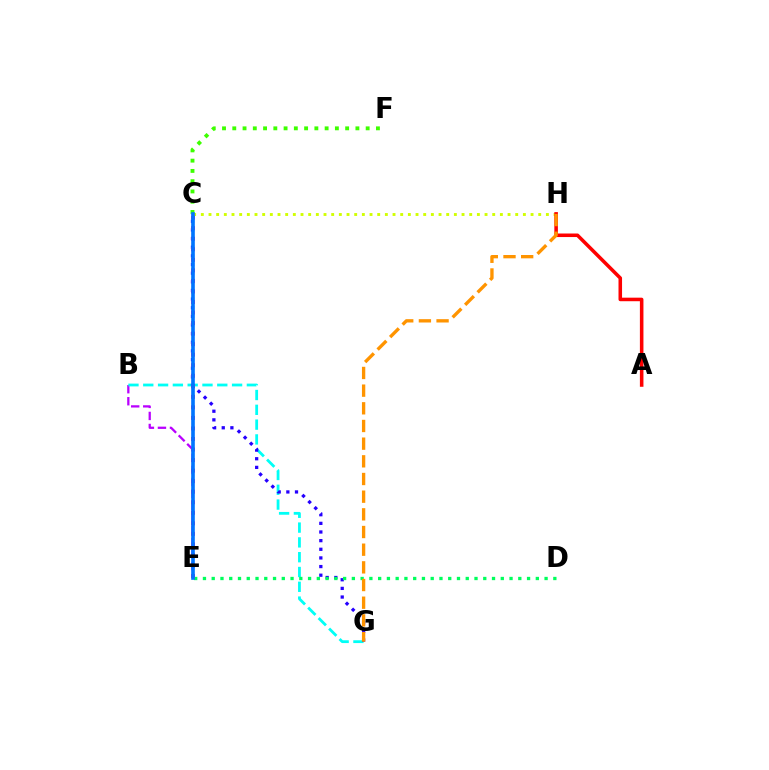{('B', 'E'): [{'color': '#b900ff', 'line_style': 'dashed', 'thickness': 1.63}], ('B', 'G'): [{'color': '#00fff6', 'line_style': 'dashed', 'thickness': 2.01}], ('C', 'G'): [{'color': '#2500ff', 'line_style': 'dotted', 'thickness': 2.35}], ('D', 'E'): [{'color': '#00ff5c', 'line_style': 'dotted', 'thickness': 2.38}], ('C', 'H'): [{'color': '#d1ff00', 'line_style': 'dotted', 'thickness': 2.08}], ('A', 'H'): [{'color': '#ff0000', 'line_style': 'solid', 'thickness': 2.56}], ('G', 'H'): [{'color': '#ff9400', 'line_style': 'dashed', 'thickness': 2.4}], ('C', 'F'): [{'color': '#3dff00', 'line_style': 'dotted', 'thickness': 2.79}], ('C', 'E'): [{'color': '#ff00ac', 'line_style': 'dotted', 'thickness': 2.86}, {'color': '#0074ff', 'line_style': 'solid', 'thickness': 2.62}]}